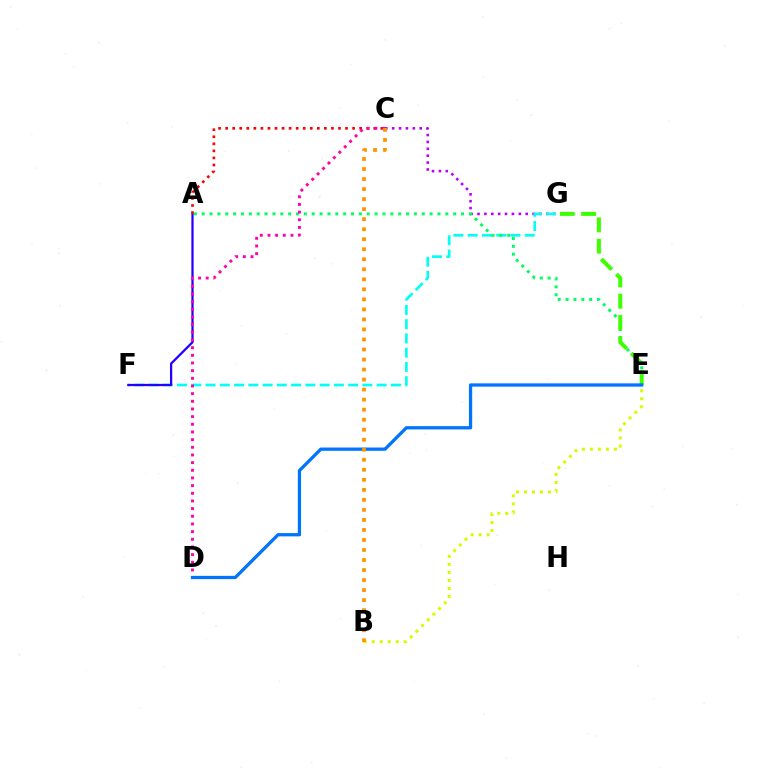{('C', 'G'): [{'color': '#b900ff', 'line_style': 'dotted', 'thickness': 1.87}], ('B', 'E'): [{'color': '#d1ff00', 'line_style': 'dotted', 'thickness': 2.18}], ('F', 'G'): [{'color': '#00fff6', 'line_style': 'dashed', 'thickness': 1.94}], ('A', 'F'): [{'color': '#2500ff', 'line_style': 'solid', 'thickness': 1.63}], ('A', 'C'): [{'color': '#ff0000', 'line_style': 'dotted', 'thickness': 1.92}], ('A', 'E'): [{'color': '#00ff5c', 'line_style': 'dotted', 'thickness': 2.14}], ('C', 'D'): [{'color': '#ff00ac', 'line_style': 'dotted', 'thickness': 2.08}], ('E', 'G'): [{'color': '#3dff00', 'line_style': 'dashed', 'thickness': 2.89}], ('D', 'E'): [{'color': '#0074ff', 'line_style': 'solid', 'thickness': 2.36}], ('B', 'C'): [{'color': '#ff9400', 'line_style': 'dotted', 'thickness': 2.72}]}